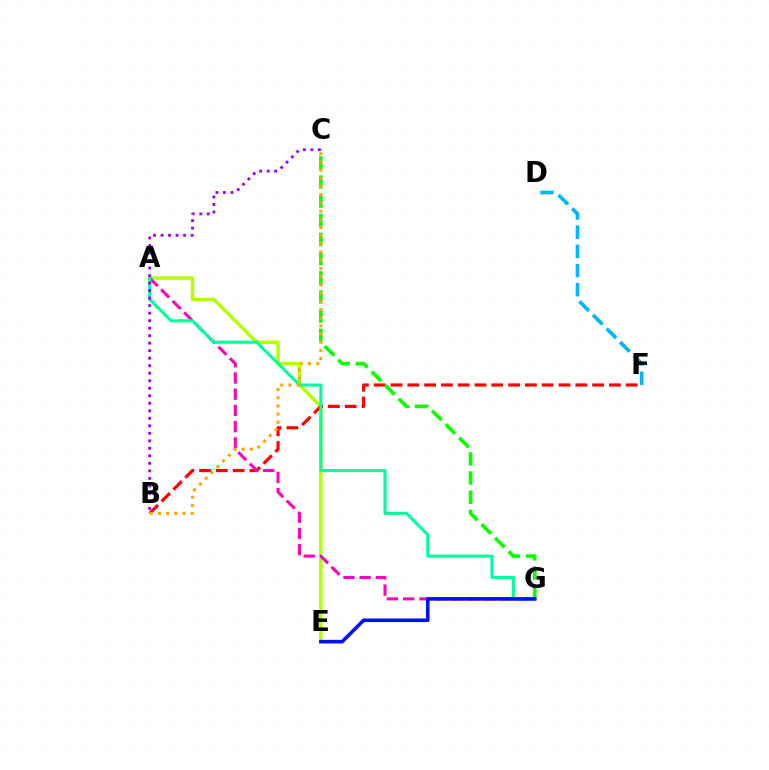{('A', 'E'): [{'color': '#b3ff00', 'line_style': 'solid', 'thickness': 2.51}], ('B', 'F'): [{'color': '#ff0000', 'line_style': 'dashed', 'thickness': 2.28}], ('A', 'G'): [{'color': '#ff00bd', 'line_style': 'dashed', 'thickness': 2.2}, {'color': '#00ff9d', 'line_style': 'solid', 'thickness': 2.22}], ('C', 'G'): [{'color': '#08ff00', 'line_style': 'dashed', 'thickness': 2.6}], ('B', 'C'): [{'color': '#9b00ff', 'line_style': 'dotted', 'thickness': 2.04}, {'color': '#ffa500', 'line_style': 'dotted', 'thickness': 2.23}], ('D', 'F'): [{'color': '#00b5ff', 'line_style': 'dashed', 'thickness': 2.61}], ('E', 'G'): [{'color': '#0010ff', 'line_style': 'solid', 'thickness': 2.58}]}